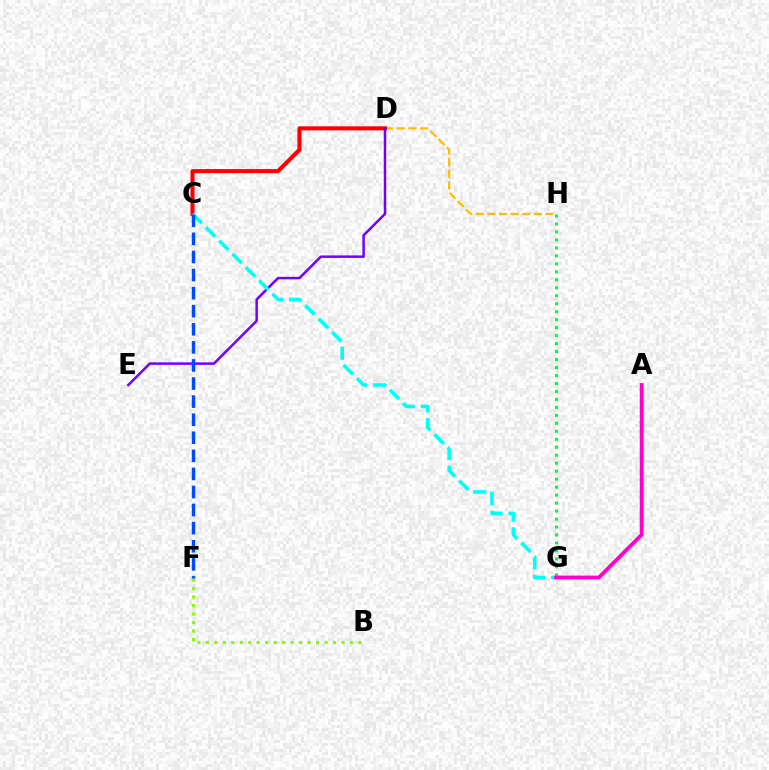{('D', 'H'): [{'color': '#ffbd00', 'line_style': 'dashed', 'thickness': 1.58}], ('C', 'D'): [{'color': '#ff0000', 'line_style': 'solid', 'thickness': 2.91}], ('G', 'H'): [{'color': '#00ff39', 'line_style': 'dotted', 'thickness': 2.17}], ('D', 'E'): [{'color': '#7200ff', 'line_style': 'solid', 'thickness': 1.79}], ('C', 'G'): [{'color': '#00fff6', 'line_style': 'dashed', 'thickness': 2.56}], ('B', 'F'): [{'color': '#84ff00', 'line_style': 'dotted', 'thickness': 2.3}], ('A', 'G'): [{'color': '#ff00cf', 'line_style': 'solid', 'thickness': 2.76}], ('C', 'F'): [{'color': '#004bff', 'line_style': 'dashed', 'thickness': 2.46}]}